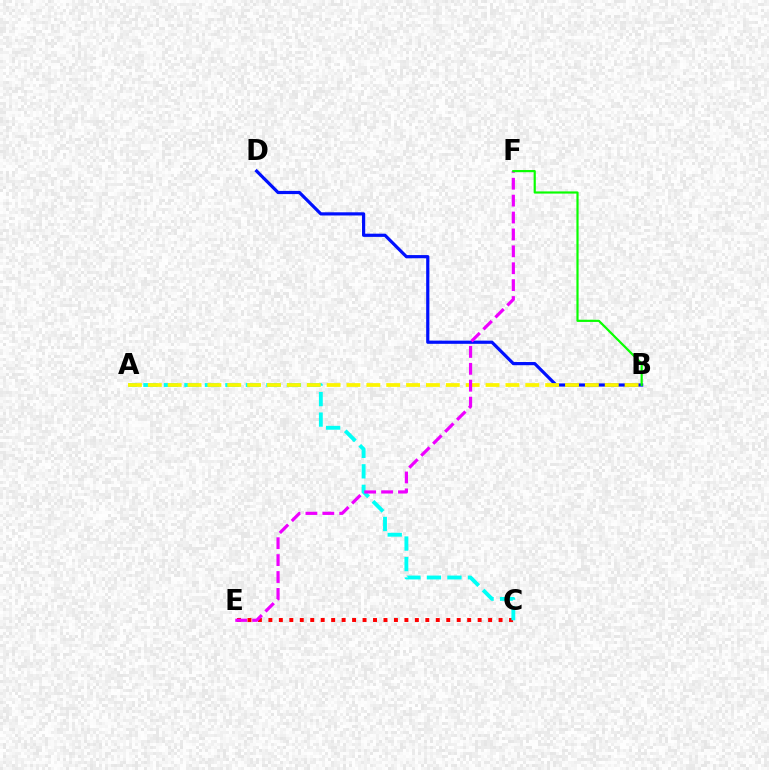{('C', 'E'): [{'color': '#ff0000', 'line_style': 'dotted', 'thickness': 2.84}], ('B', 'D'): [{'color': '#0010ff', 'line_style': 'solid', 'thickness': 2.3}], ('A', 'C'): [{'color': '#00fff6', 'line_style': 'dashed', 'thickness': 2.78}], ('A', 'B'): [{'color': '#fcf500', 'line_style': 'dashed', 'thickness': 2.7}], ('E', 'F'): [{'color': '#ee00ff', 'line_style': 'dashed', 'thickness': 2.3}], ('B', 'F'): [{'color': '#08ff00', 'line_style': 'solid', 'thickness': 1.57}]}